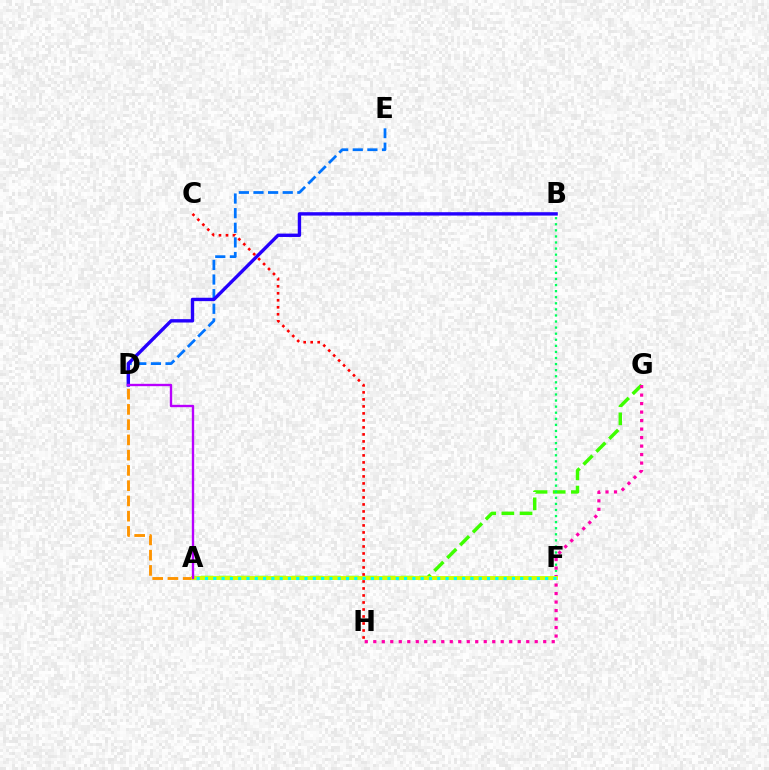{('D', 'E'): [{'color': '#0074ff', 'line_style': 'dashed', 'thickness': 1.99}], ('A', 'G'): [{'color': '#3dff00', 'line_style': 'dashed', 'thickness': 2.47}], ('A', 'D'): [{'color': '#ff9400', 'line_style': 'dashed', 'thickness': 2.07}, {'color': '#b900ff', 'line_style': 'solid', 'thickness': 1.7}], ('B', 'F'): [{'color': '#00ff5c', 'line_style': 'dotted', 'thickness': 1.65}], ('G', 'H'): [{'color': '#ff00ac', 'line_style': 'dotted', 'thickness': 2.31}], ('A', 'F'): [{'color': '#d1ff00', 'line_style': 'solid', 'thickness': 2.82}, {'color': '#00fff6', 'line_style': 'dotted', 'thickness': 2.25}], ('B', 'D'): [{'color': '#2500ff', 'line_style': 'solid', 'thickness': 2.43}], ('C', 'H'): [{'color': '#ff0000', 'line_style': 'dotted', 'thickness': 1.9}]}